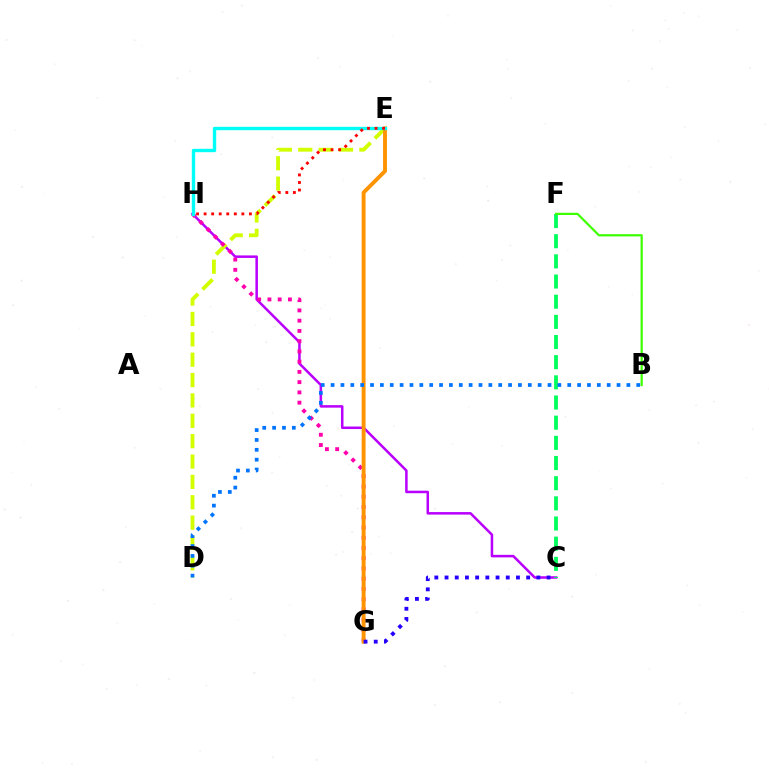{('C', 'H'): [{'color': '#b900ff', 'line_style': 'solid', 'thickness': 1.82}], ('D', 'E'): [{'color': '#d1ff00', 'line_style': 'dashed', 'thickness': 2.77}], ('G', 'H'): [{'color': '#ff00ac', 'line_style': 'dotted', 'thickness': 2.78}], ('E', 'G'): [{'color': '#ff9400', 'line_style': 'solid', 'thickness': 2.81}], ('E', 'H'): [{'color': '#00fff6', 'line_style': 'solid', 'thickness': 2.43}, {'color': '#ff0000', 'line_style': 'dotted', 'thickness': 2.05}], ('C', 'F'): [{'color': '#00ff5c', 'line_style': 'dashed', 'thickness': 2.74}], ('C', 'G'): [{'color': '#2500ff', 'line_style': 'dotted', 'thickness': 2.77}], ('B', 'F'): [{'color': '#3dff00', 'line_style': 'solid', 'thickness': 1.59}], ('B', 'D'): [{'color': '#0074ff', 'line_style': 'dotted', 'thickness': 2.68}]}